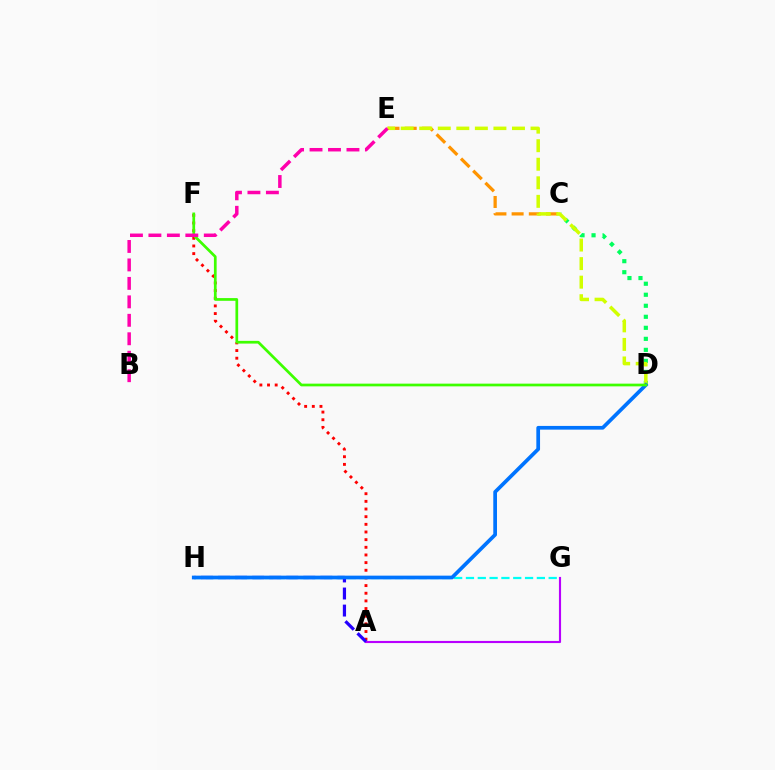{('C', 'D'): [{'color': '#00ff5c', 'line_style': 'dotted', 'thickness': 2.99}], ('C', 'E'): [{'color': '#ff9400', 'line_style': 'dashed', 'thickness': 2.34}], ('D', 'E'): [{'color': '#d1ff00', 'line_style': 'dashed', 'thickness': 2.52}], ('G', 'H'): [{'color': '#00fff6', 'line_style': 'dashed', 'thickness': 1.61}], ('A', 'F'): [{'color': '#ff0000', 'line_style': 'dotted', 'thickness': 2.08}], ('A', 'G'): [{'color': '#b900ff', 'line_style': 'solid', 'thickness': 1.54}], ('A', 'H'): [{'color': '#2500ff', 'line_style': 'dashed', 'thickness': 2.32}], ('D', 'H'): [{'color': '#0074ff', 'line_style': 'solid', 'thickness': 2.67}], ('D', 'F'): [{'color': '#3dff00', 'line_style': 'solid', 'thickness': 1.96}], ('B', 'E'): [{'color': '#ff00ac', 'line_style': 'dashed', 'thickness': 2.51}]}